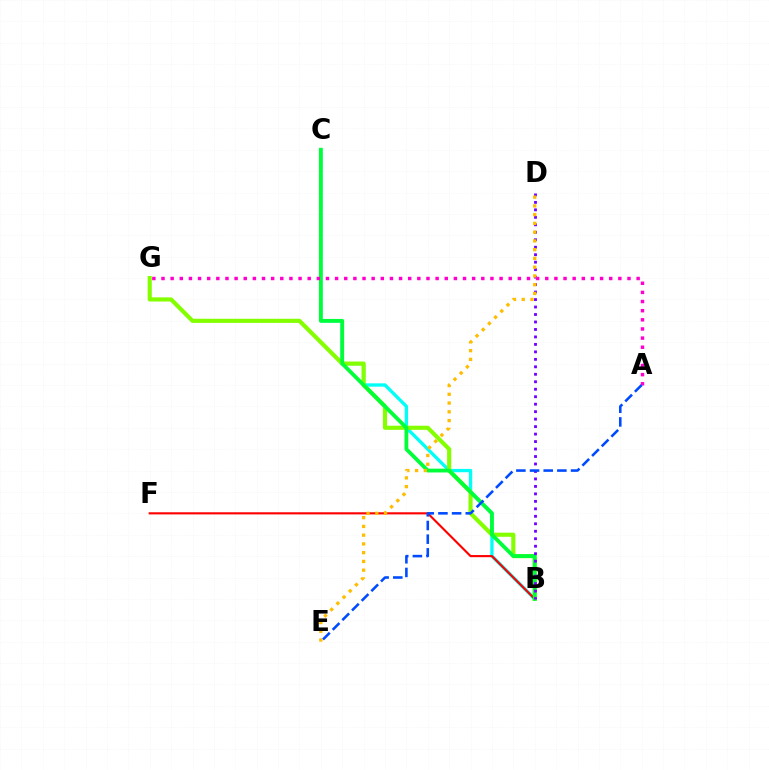{('B', 'C'): [{'color': '#00fff6', 'line_style': 'solid', 'thickness': 2.39}, {'color': '#00ff39', 'line_style': 'solid', 'thickness': 2.74}], ('B', 'G'): [{'color': '#84ff00', 'line_style': 'solid', 'thickness': 2.98}], ('B', 'F'): [{'color': '#ff0000', 'line_style': 'solid', 'thickness': 1.54}], ('B', 'D'): [{'color': '#7200ff', 'line_style': 'dotted', 'thickness': 2.03}], ('A', 'G'): [{'color': '#ff00cf', 'line_style': 'dotted', 'thickness': 2.48}], ('D', 'E'): [{'color': '#ffbd00', 'line_style': 'dotted', 'thickness': 2.38}], ('A', 'E'): [{'color': '#004bff', 'line_style': 'dashed', 'thickness': 1.86}]}